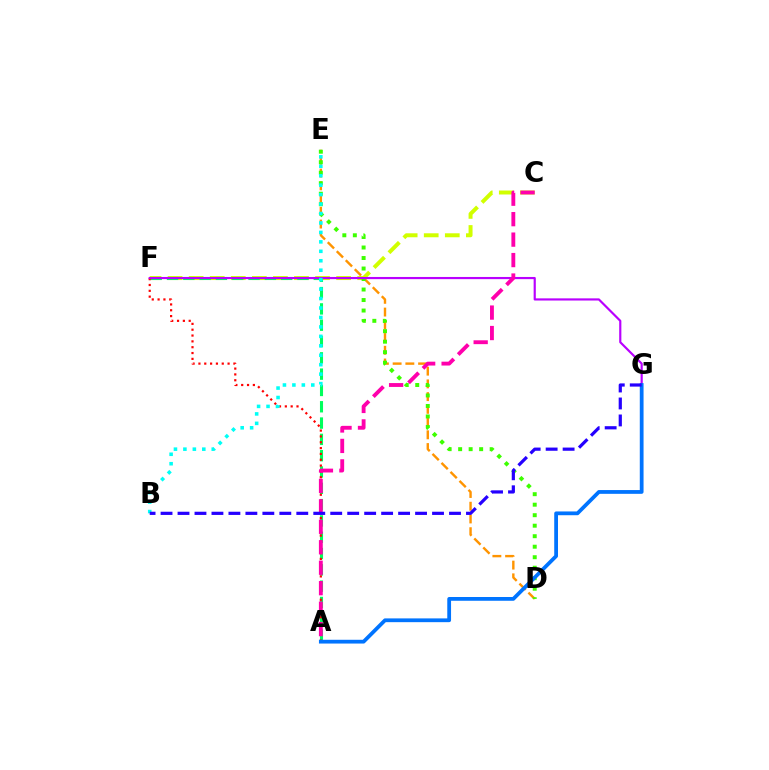{('C', 'F'): [{'color': '#d1ff00', 'line_style': 'dashed', 'thickness': 2.86}], ('D', 'E'): [{'color': '#ff9400', 'line_style': 'dashed', 'thickness': 1.73}, {'color': '#3dff00', 'line_style': 'dotted', 'thickness': 2.85}], ('A', 'F'): [{'color': '#00ff5c', 'line_style': 'dashed', 'thickness': 2.22}, {'color': '#ff0000', 'line_style': 'dotted', 'thickness': 1.58}], ('F', 'G'): [{'color': '#b900ff', 'line_style': 'solid', 'thickness': 1.56}], ('B', 'E'): [{'color': '#00fff6', 'line_style': 'dotted', 'thickness': 2.57}], ('A', 'G'): [{'color': '#0074ff', 'line_style': 'solid', 'thickness': 2.71}], ('A', 'C'): [{'color': '#ff00ac', 'line_style': 'dashed', 'thickness': 2.78}], ('B', 'G'): [{'color': '#2500ff', 'line_style': 'dashed', 'thickness': 2.31}]}